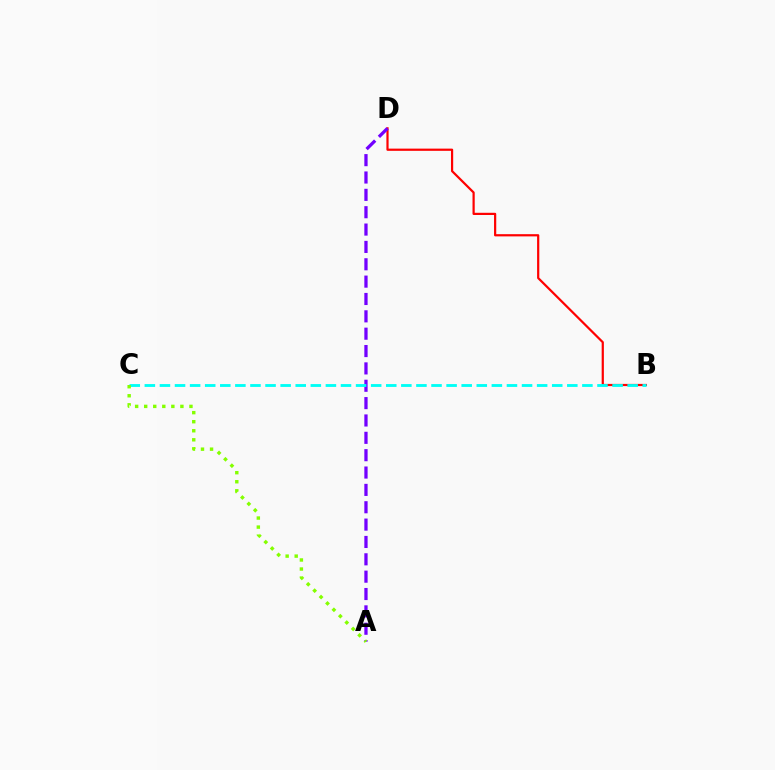{('B', 'D'): [{'color': '#ff0000', 'line_style': 'solid', 'thickness': 1.59}], ('A', 'D'): [{'color': '#7200ff', 'line_style': 'dashed', 'thickness': 2.36}], ('B', 'C'): [{'color': '#00fff6', 'line_style': 'dashed', 'thickness': 2.05}], ('A', 'C'): [{'color': '#84ff00', 'line_style': 'dotted', 'thickness': 2.46}]}